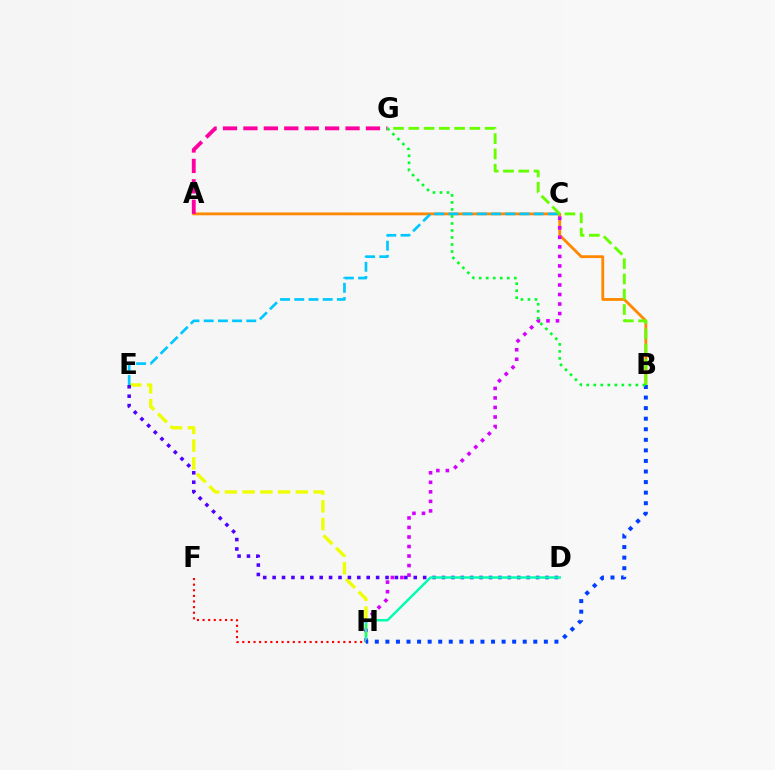{('E', 'H'): [{'color': '#eeff00', 'line_style': 'dashed', 'thickness': 2.41}], ('A', 'B'): [{'color': '#ff8800', 'line_style': 'solid', 'thickness': 2.03}], ('C', 'H'): [{'color': '#d600ff', 'line_style': 'dotted', 'thickness': 2.59}], ('D', 'E'): [{'color': '#4f00ff', 'line_style': 'dotted', 'thickness': 2.56}], ('C', 'E'): [{'color': '#00c7ff', 'line_style': 'dashed', 'thickness': 1.93}], ('D', 'H'): [{'color': '#00ffaf', 'line_style': 'solid', 'thickness': 1.77}], ('F', 'H'): [{'color': '#ff0000', 'line_style': 'dotted', 'thickness': 1.52}], ('B', 'H'): [{'color': '#003fff', 'line_style': 'dotted', 'thickness': 2.87}], ('A', 'G'): [{'color': '#ff00a0', 'line_style': 'dashed', 'thickness': 2.77}], ('B', 'G'): [{'color': '#66ff00', 'line_style': 'dashed', 'thickness': 2.08}, {'color': '#00ff27', 'line_style': 'dotted', 'thickness': 1.91}]}